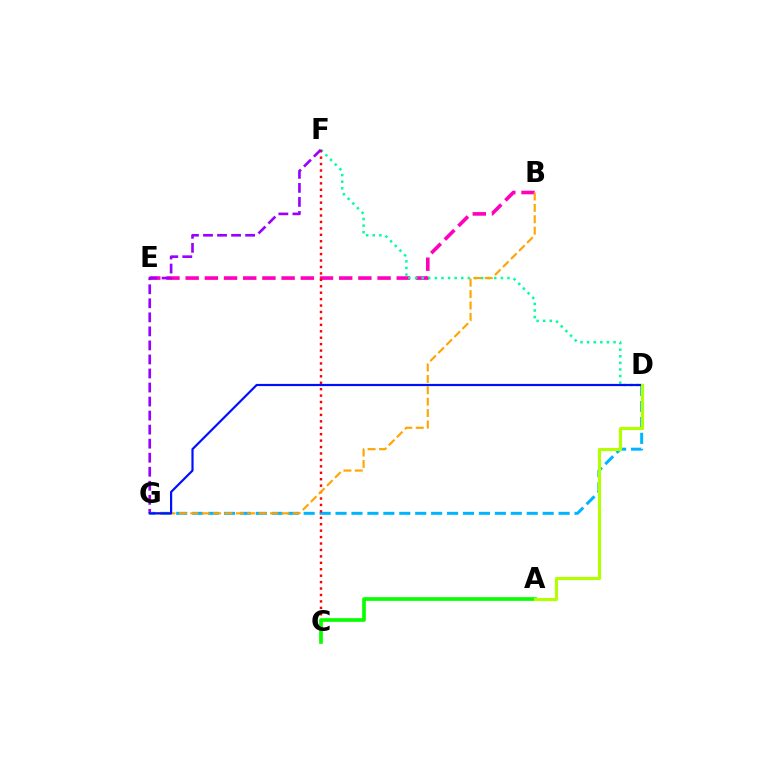{('D', 'G'): [{'color': '#00b5ff', 'line_style': 'dashed', 'thickness': 2.16}, {'color': '#0010ff', 'line_style': 'solid', 'thickness': 1.58}], ('B', 'E'): [{'color': '#ff00bd', 'line_style': 'dashed', 'thickness': 2.61}], ('D', 'F'): [{'color': '#00ff9d', 'line_style': 'dotted', 'thickness': 1.79}], ('C', 'F'): [{'color': '#ff0000', 'line_style': 'dotted', 'thickness': 1.75}], ('F', 'G'): [{'color': '#9b00ff', 'line_style': 'dashed', 'thickness': 1.91}], ('B', 'G'): [{'color': '#ffa500', 'line_style': 'dashed', 'thickness': 1.55}], ('A', 'C'): [{'color': '#08ff00', 'line_style': 'solid', 'thickness': 2.65}], ('A', 'D'): [{'color': '#b3ff00', 'line_style': 'solid', 'thickness': 2.25}]}